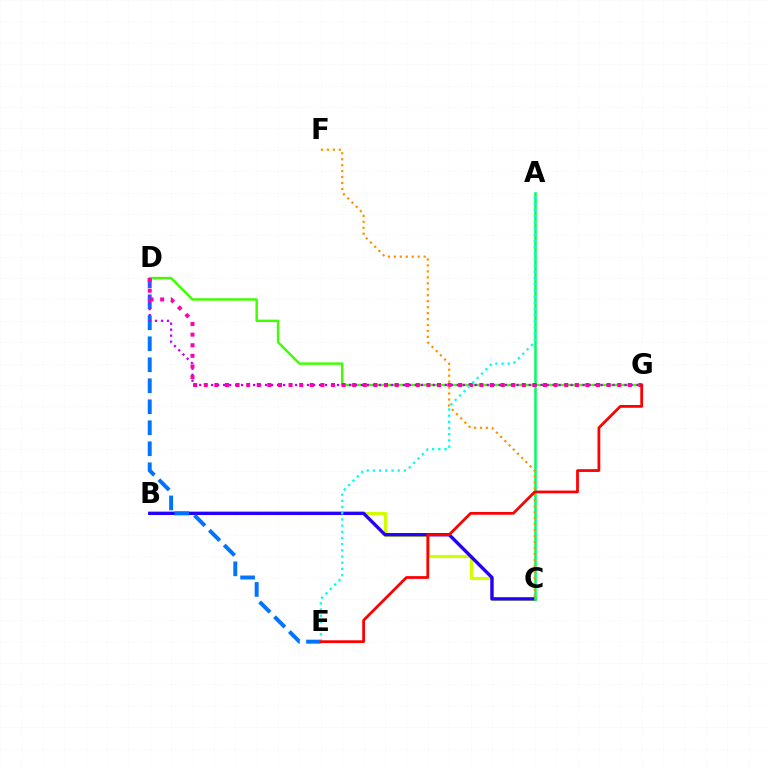{('B', 'C'): [{'color': '#d1ff00', 'line_style': 'solid', 'thickness': 2.29}, {'color': '#2500ff', 'line_style': 'solid', 'thickness': 2.42}], ('A', 'C'): [{'color': '#00ff5c', 'line_style': 'solid', 'thickness': 1.82}], ('D', 'E'): [{'color': '#0074ff', 'line_style': 'dashed', 'thickness': 2.85}], ('D', 'G'): [{'color': '#3dff00', 'line_style': 'solid', 'thickness': 1.74}, {'color': '#b900ff', 'line_style': 'dotted', 'thickness': 1.63}, {'color': '#ff00ac', 'line_style': 'dotted', 'thickness': 2.88}], ('A', 'E'): [{'color': '#00fff6', 'line_style': 'dotted', 'thickness': 1.68}], ('C', 'F'): [{'color': '#ff9400', 'line_style': 'dotted', 'thickness': 1.62}], ('E', 'G'): [{'color': '#ff0000', 'line_style': 'solid', 'thickness': 1.99}]}